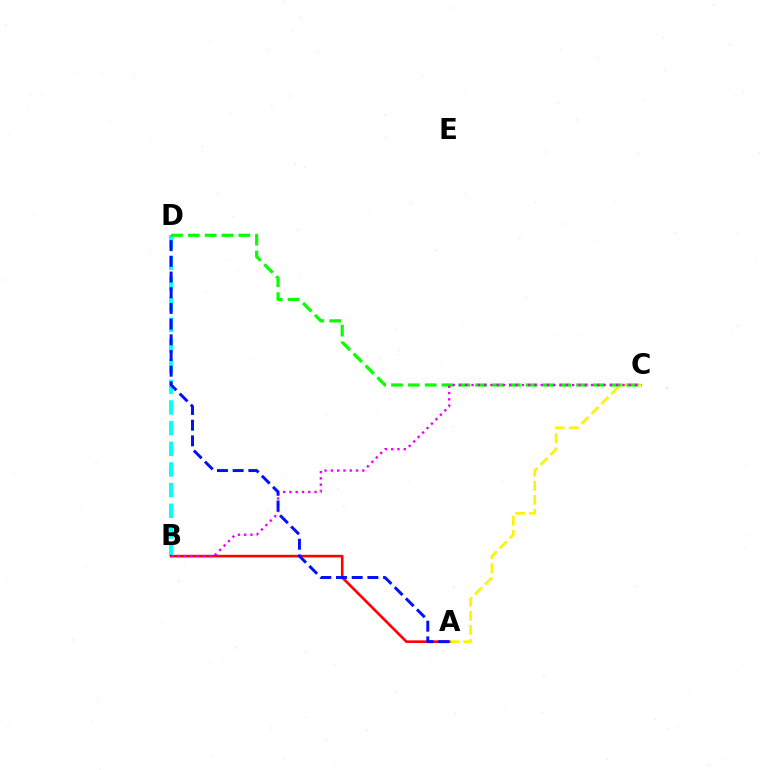{('B', 'D'): [{'color': '#00fff6', 'line_style': 'dashed', 'thickness': 2.81}], ('A', 'C'): [{'color': '#fcf500', 'line_style': 'dashed', 'thickness': 1.92}], ('C', 'D'): [{'color': '#08ff00', 'line_style': 'dashed', 'thickness': 2.29}], ('A', 'B'): [{'color': '#ff0000', 'line_style': 'solid', 'thickness': 1.87}], ('B', 'C'): [{'color': '#ee00ff', 'line_style': 'dotted', 'thickness': 1.71}], ('A', 'D'): [{'color': '#0010ff', 'line_style': 'dashed', 'thickness': 2.13}]}